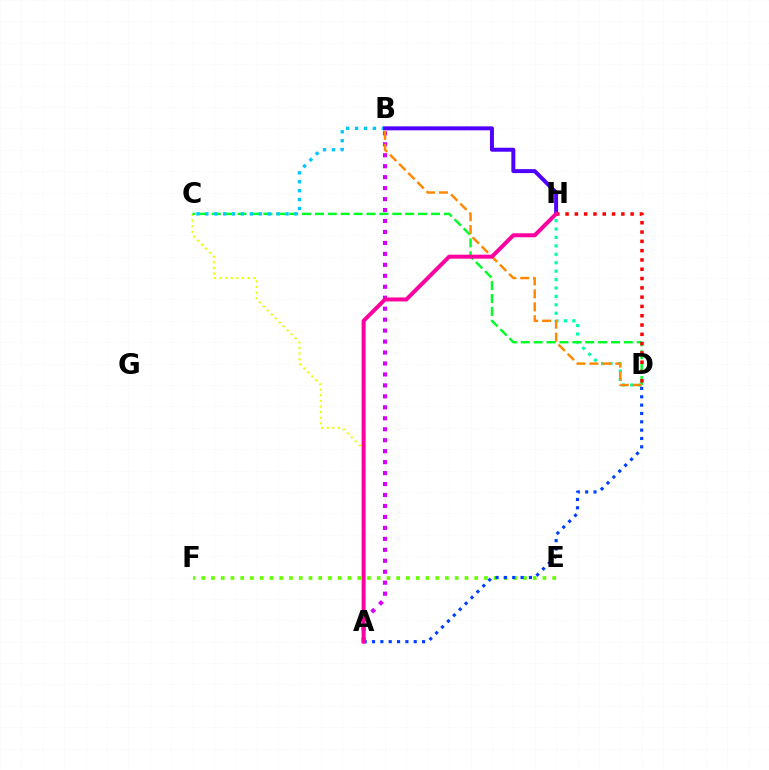{('A', 'C'): [{'color': '#eeff00', 'line_style': 'dotted', 'thickness': 1.53}], ('E', 'F'): [{'color': '#66ff00', 'line_style': 'dotted', 'thickness': 2.65}], ('D', 'H'): [{'color': '#00ffaf', 'line_style': 'dotted', 'thickness': 2.29}, {'color': '#ff0000', 'line_style': 'dotted', 'thickness': 2.53}], ('C', 'D'): [{'color': '#00ff27', 'line_style': 'dashed', 'thickness': 1.75}], ('A', 'B'): [{'color': '#d600ff', 'line_style': 'dotted', 'thickness': 2.98}], ('B', 'C'): [{'color': '#00c7ff', 'line_style': 'dotted', 'thickness': 2.42}], ('B', 'D'): [{'color': '#ff8800', 'line_style': 'dashed', 'thickness': 1.76}], ('A', 'D'): [{'color': '#003fff', 'line_style': 'dotted', 'thickness': 2.27}], ('B', 'H'): [{'color': '#4f00ff', 'line_style': 'solid', 'thickness': 2.86}], ('A', 'H'): [{'color': '#ff00a0', 'line_style': 'solid', 'thickness': 2.87}]}